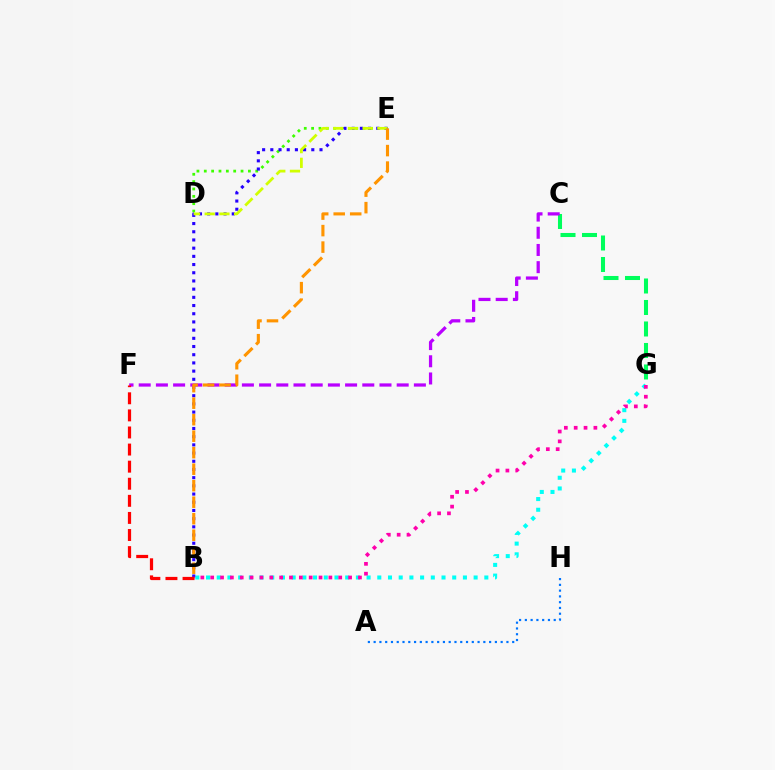{('B', 'G'): [{'color': '#00fff6', 'line_style': 'dotted', 'thickness': 2.91}, {'color': '#ff00ac', 'line_style': 'dotted', 'thickness': 2.68}], ('C', 'G'): [{'color': '#00ff5c', 'line_style': 'dashed', 'thickness': 2.92}], ('D', 'E'): [{'color': '#3dff00', 'line_style': 'dotted', 'thickness': 2.0}, {'color': '#d1ff00', 'line_style': 'dashed', 'thickness': 2.0}], ('B', 'E'): [{'color': '#2500ff', 'line_style': 'dotted', 'thickness': 2.23}, {'color': '#ff9400', 'line_style': 'dashed', 'thickness': 2.24}], ('C', 'F'): [{'color': '#b900ff', 'line_style': 'dashed', 'thickness': 2.34}], ('B', 'F'): [{'color': '#ff0000', 'line_style': 'dashed', 'thickness': 2.32}], ('A', 'H'): [{'color': '#0074ff', 'line_style': 'dotted', 'thickness': 1.57}]}